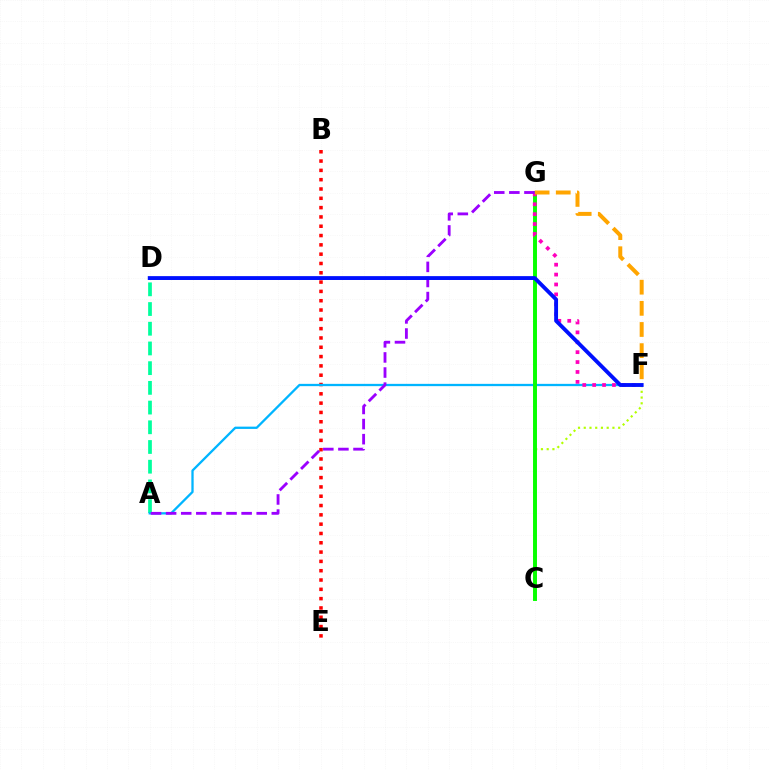{('B', 'E'): [{'color': '#ff0000', 'line_style': 'dotted', 'thickness': 2.53}], ('C', 'F'): [{'color': '#b3ff00', 'line_style': 'dotted', 'thickness': 1.56}], ('A', 'D'): [{'color': '#00ff9d', 'line_style': 'dashed', 'thickness': 2.68}], ('A', 'F'): [{'color': '#00b5ff', 'line_style': 'solid', 'thickness': 1.65}], ('C', 'G'): [{'color': '#08ff00', 'line_style': 'solid', 'thickness': 2.83}], ('F', 'G'): [{'color': '#ff00bd', 'line_style': 'dotted', 'thickness': 2.69}, {'color': '#ffa500', 'line_style': 'dashed', 'thickness': 2.87}], ('A', 'G'): [{'color': '#9b00ff', 'line_style': 'dashed', 'thickness': 2.05}], ('D', 'F'): [{'color': '#0010ff', 'line_style': 'solid', 'thickness': 2.78}]}